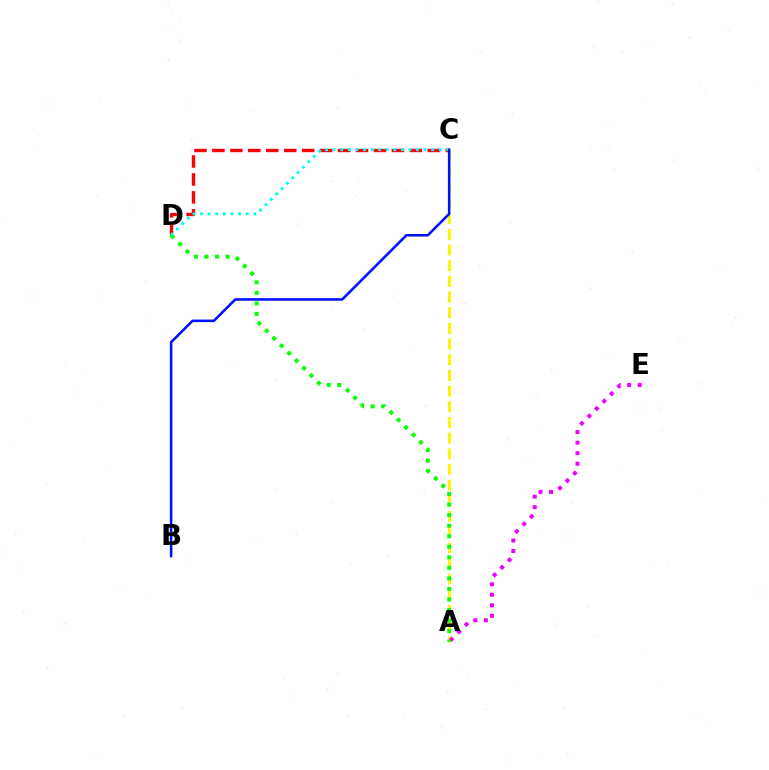{('A', 'C'): [{'color': '#fcf500', 'line_style': 'dashed', 'thickness': 2.13}], ('A', 'E'): [{'color': '#ee00ff', 'line_style': 'dotted', 'thickness': 2.86}], ('C', 'D'): [{'color': '#ff0000', 'line_style': 'dashed', 'thickness': 2.44}, {'color': '#00fff6', 'line_style': 'dotted', 'thickness': 2.06}], ('A', 'D'): [{'color': '#08ff00', 'line_style': 'dotted', 'thickness': 2.87}], ('B', 'C'): [{'color': '#0010ff', 'line_style': 'solid', 'thickness': 1.84}]}